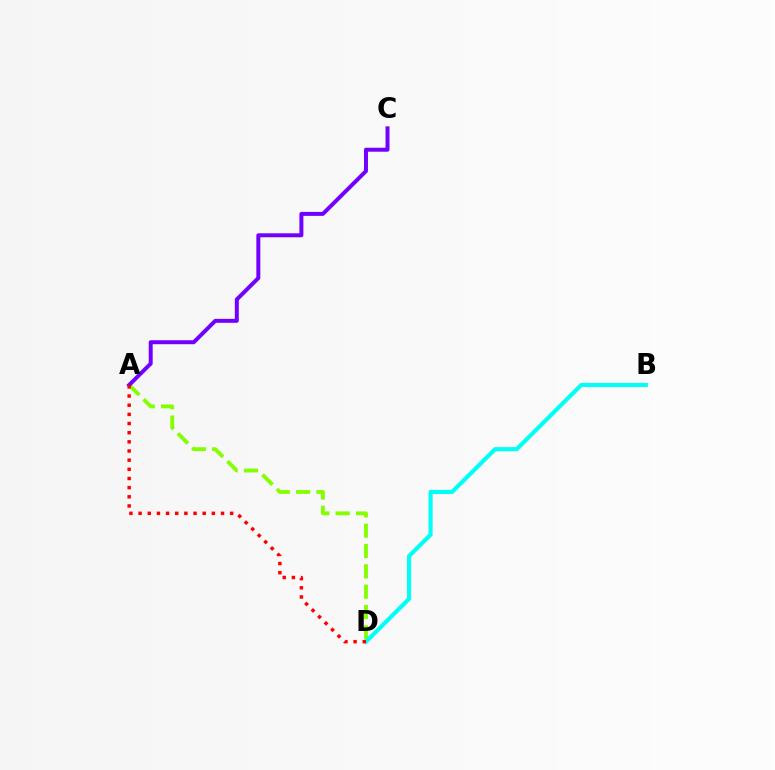{('A', 'D'): [{'color': '#84ff00', 'line_style': 'dashed', 'thickness': 2.76}, {'color': '#ff0000', 'line_style': 'dotted', 'thickness': 2.49}], ('B', 'D'): [{'color': '#00fff6', 'line_style': 'solid', 'thickness': 2.98}], ('A', 'C'): [{'color': '#7200ff', 'line_style': 'solid', 'thickness': 2.86}]}